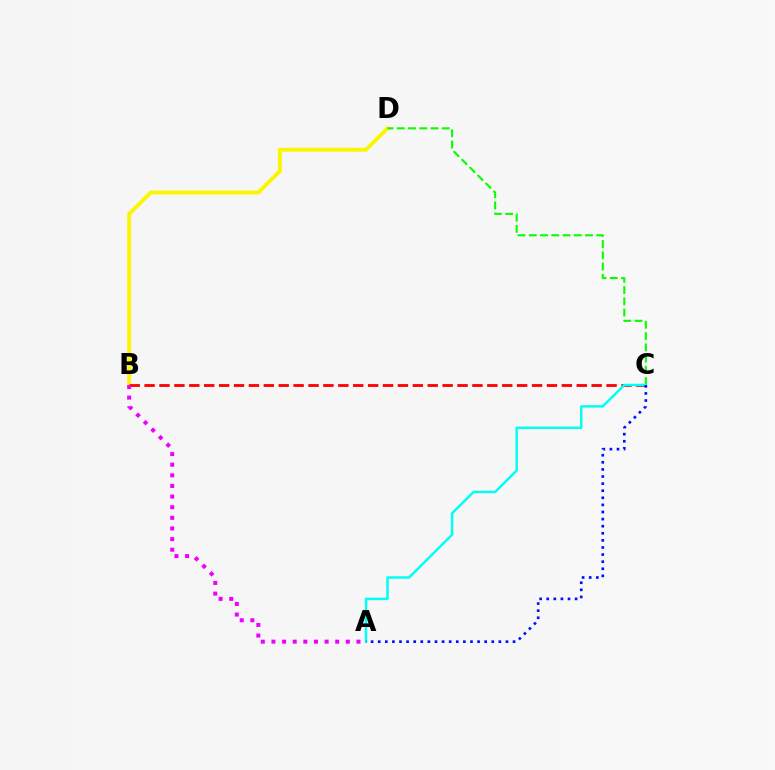{('B', 'D'): [{'color': '#fcf500', 'line_style': 'solid', 'thickness': 2.8}], ('B', 'C'): [{'color': '#ff0000', 'line_style': 'dashed', 'thickness': 2.02}], ('A', 'B'): [{'color': '#ee00ff', 'line_style': 'dotted', 'thickness': 2.89}], ('C', 'D'): [{'color': '#08ff00', 'line_style': 'dashed', 'thickness': 1.53}], ('A', 'C'): [{'color': '#00fff6', 'line_style': 'solid', 'thickness': 1.78}, {'color': '#0010ff', 'line_style': 'dotted', 'thickness': 1.93}]}